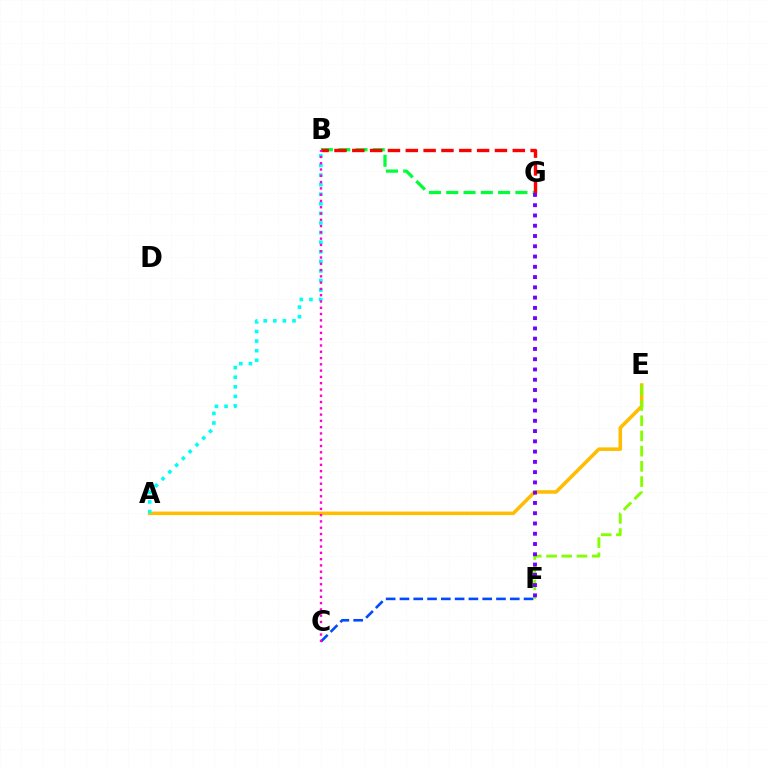{('C', 'F'): [{'color': '#004bff', 'line_style': 'dashed', 'thickness': 1.87}], ('A', 'E'): [{'color': '#ffbd00', 'line_style': 'solid', 'thickness': 2.55}], ('B', 'G'): [{'color': '#00ff39', 'line_style': 'dashed', 'thickness': 2.35}, {'color': '#ff0000', 'line_style': 'dashed', 'thickness': 2.42}], ('A', 'B'): [{'color': '#00fff6', 'line_style': 'dotted', 'thickness': 2.61}], ('E', 'F'): [{'color': '#84ff00', 'line_style': 'dashed', 'thickness': 2.07}], ('F', 'G'): [{'color': '#7200ff', 'line_style': 'dotted', 'thickness': 2.79}], ('B', 'C'): [{'color': '#ff00cf', 'line_style': 'dotted', 'thickness': 1.71}]}